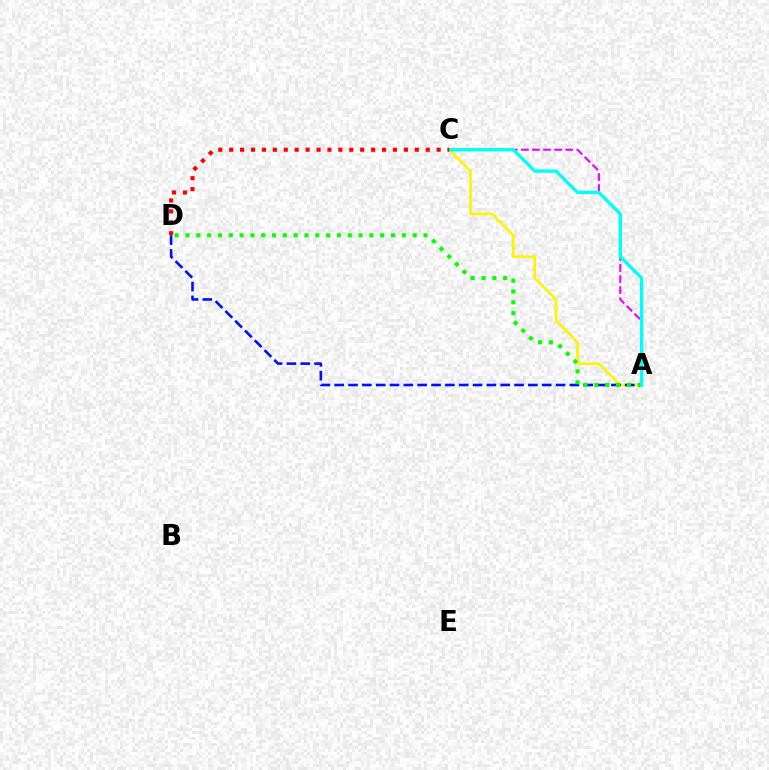{('A', 'C'): [{'color': '#ee00ff', 'line_style': 'dashed', 'thickness': 1.51}, {'color': '#fcf500', 'line_style': 'solid', 'thickness': 1.92}, {'color': '#00fff6', 'line_style': 'solid', 'thickness': 2.42}], ('A', 'D'): [{'color': '#0010ff', 'line_style': 'dashed', 'thickness': 1.88}, {'color': '#08ff00', 'line_style': 'dotted', 'thickness': 2.94}], ('C', 'D'): [{'color': '#ff0000', 'line_style': 'dotted', 'thickness': 2.97}]}